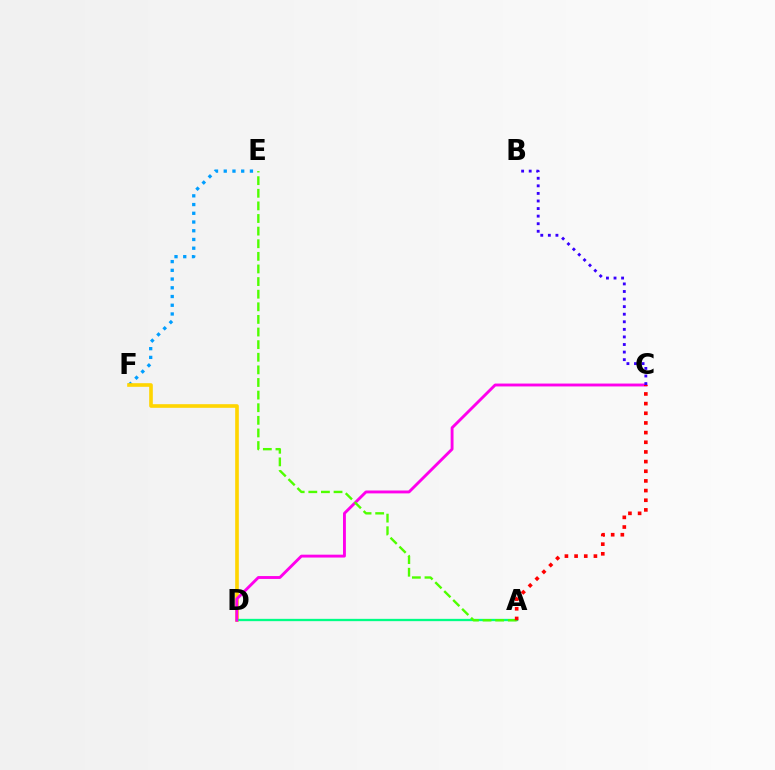{('E', 'F'): [{'color': '#009eff', 'line_style': 'dotted', 'thickness': 2.37}], ('D', 'F'): [{'color': '#ffd500', 'line_style': 'solid', 'thickness': 2.61}], ('A', 'D'): [{'color': '#00ff86', 'line_style': 'solid', 'thickness': 1.66}], ('C', 'D'): [{'color': '#ff00ed', 'line_style': 'solid', 'thickness': 2.07}], ('A', 'E'): [{'color': '#4fff00', 'line_style': 'dashed', 'thickness': 1.71}], ('B', 'C'): [{'color': '#3700ff', 'line_style': 'dotted', 'thickness': 2.06}], ('A', 'C'): [{'color': '#ff0000', 'line_style': 'dotted', 'thickness': 2.63}]}